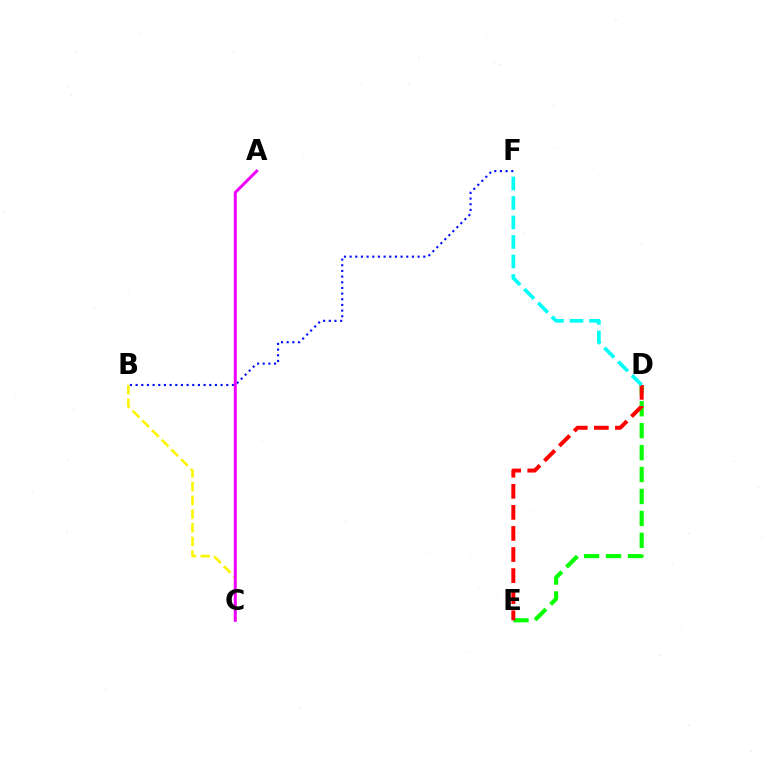{('B', 'F'): [{'color': '#0010ff', 'line_style': 'dotted', 'thickness': 1.54}], ('D', 'E'): [{'color': '#08ff00', 'line_style': 'dashed', 'thickness': 2.98}, {'color': '#ff0000', 'line_style': 'dashed', 'thickness': 2.86}], ('B', 'C'): [{'color': '#fcf500', 'line_style': 'dashed', 'thickness': 1.86}], ('A', 'C'): [{'color': '#ee00ff', 'line_style': 'solid', 'thickness': 2.15}], ('D', 'F'): [{'color': '#00fff6', 'line_style': 'dashed', 'thickness': 2.65}]}